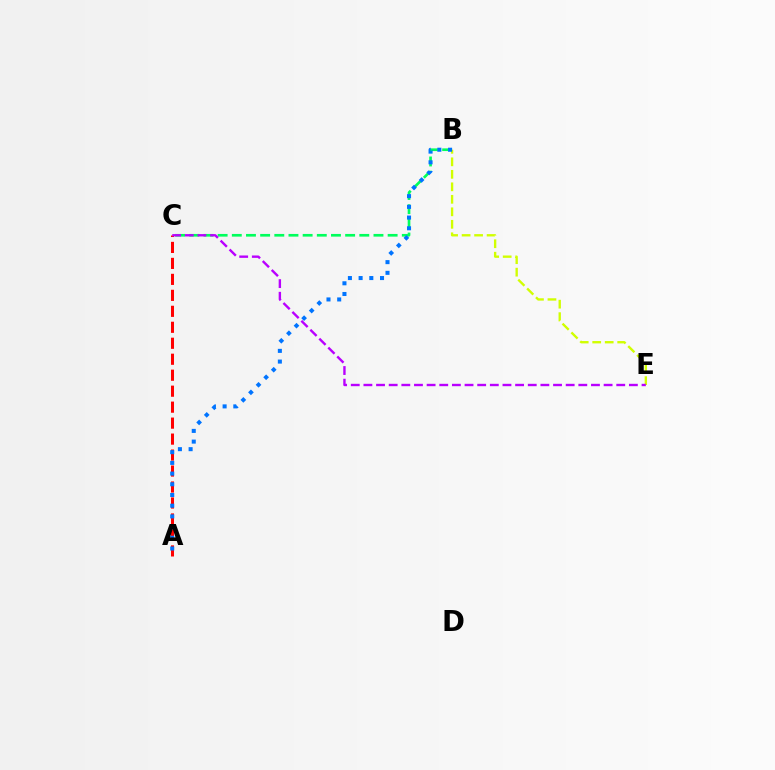{('B', 'C'): [{'color': '#00ff5c', 'line_style': 'dashed', 'thickness': 1.92}], ('B', 'E'): [{'color': '#d1ff00', 'line_style': 'dashed', 'thickness': 1.7}], ('A', 'C'): [{'color': '#ff0000', 'line_style': 'dashed', 'thickness': 2.17}], ('A', 'B'): [{'color': '#0074ff', 'line_style': 'dotted', 'thickness': 2.91}], ('C', 'E'): [{'color': '#b900ff', 'line_style': 'dashed', 'thickness': 1.72}]}